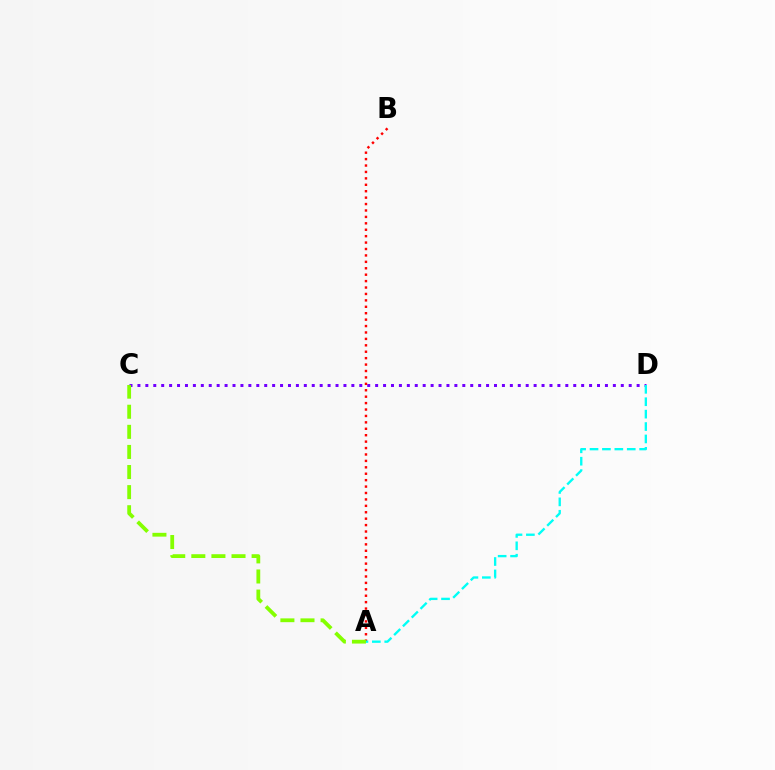{('C', 'D'): [{'color': '#7200ff', 'line_style': 'dotted', 'thickness': 2.15}], ('A', 'B'): [{'color': '#ff0000', 'line_style': 'dotted', 'thickness': 1.74}], ('A', 'C'): [{'color': '#84ff00', 'line_style': 'dashed', 'thickness': 2.73}], ('A', 'D'): [{'color': '#00fff6', 'line_style': 'dashed', 'thickness': 1.69}]}